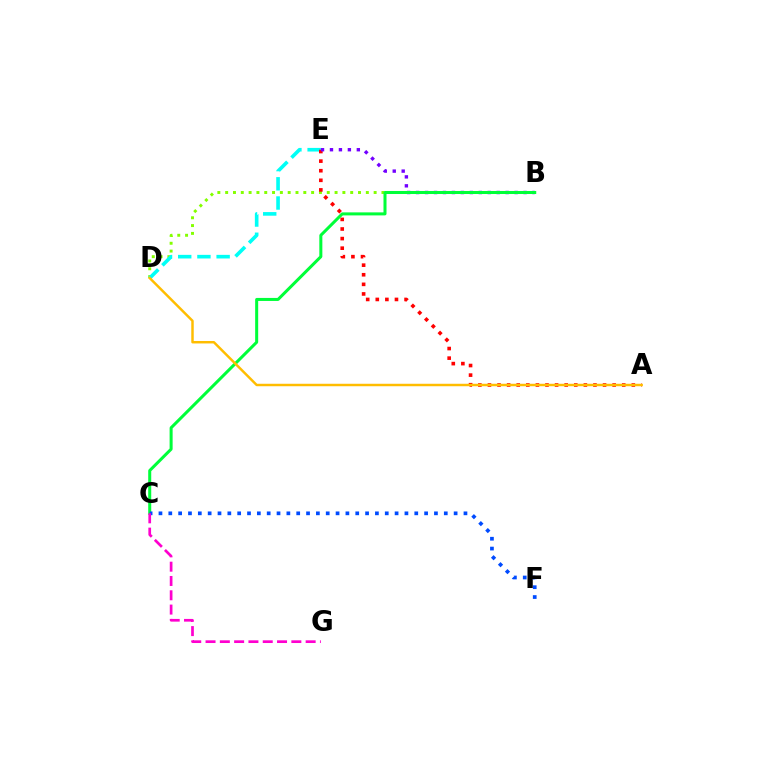{('B', 'D'): [{'color': '#84ff00', 'line_style': 'dotted', 'thickness': 2.12}], ('D', 'E'): [{'color': '#00fff6', 'line_style': 'dashed', 'thickness': 2.61}], ('A', 'E'): [{'color': '#ff0000', 'line_style': 'dotted', 'thickness': 2.61}], ('B', 'E'): [{'color': '#7200ff', 'line_style': 'dotted', 'thickness': 2.43}], ('B', 'C'): [{'color': '#00ff39', 'line_style': 'solid', 'thickness': 2.18}], ('A', 'D'): [{'color': '#ffbd00', 'line_style': 'solid', 'thickness': 1.77}], ('C', 'F'): [{'color': '#004bff', 'line_style': 'dotted', 'thickness': 2.67}], ('C', 'G'): [{'color': '#ff00cf', 'line_style': 'dashed', 'thickness': 1.94}]}